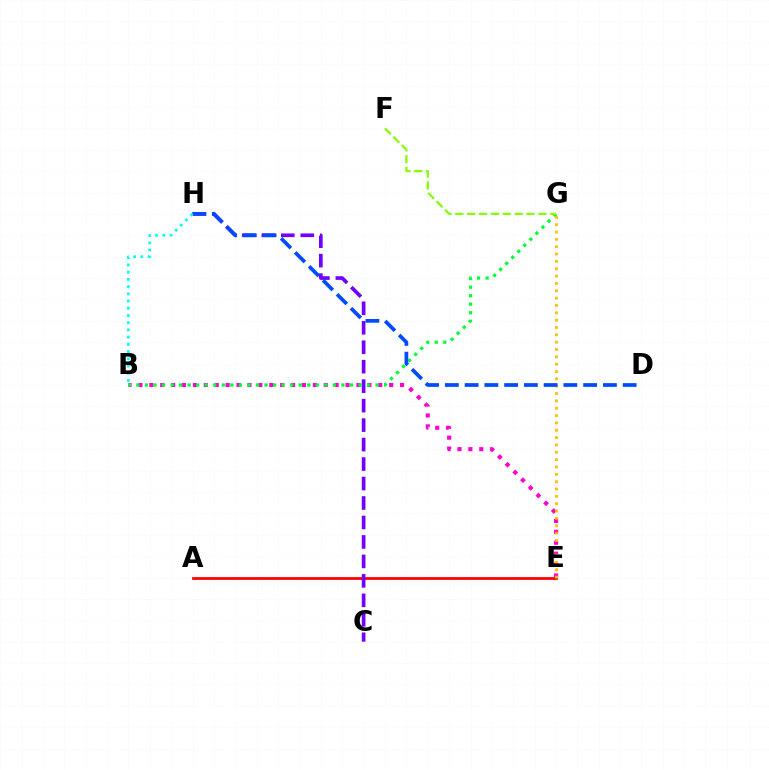{('A', 'E'): [{'color': '#ff0000', 'line_style': 'solid', 'thickness': 2.0}], ('C', 'H'): [{'color': '#7200ff', 'line_style': 'dashed', 'thickness': 2.65}], ('B', 'E'): [{'color': '#ff00cf', 'line_style': 'dotted', 'thickness': 2.96}], ('B', 'G'): [{'color': '#00ff39', 'line_style': 'dotted', 'thickness': 2.32}], ('E', 'G'): [{'color': '#ffbd00', 'line_style': 'dotted', 'thickness': 1.99}], ('D', 'H'): [{'color': '#004bff', 'line_style': 'dashed', 'thickness': 2.68}], ('F', 'G'): [{'color': '#84ff00', 'line_style': 'dashed', 'thickness': 1.61}], ('B', 'H'): [{'color': '#00fff6', 'line_style': 'dotted', 'thickness': 1.96}]}